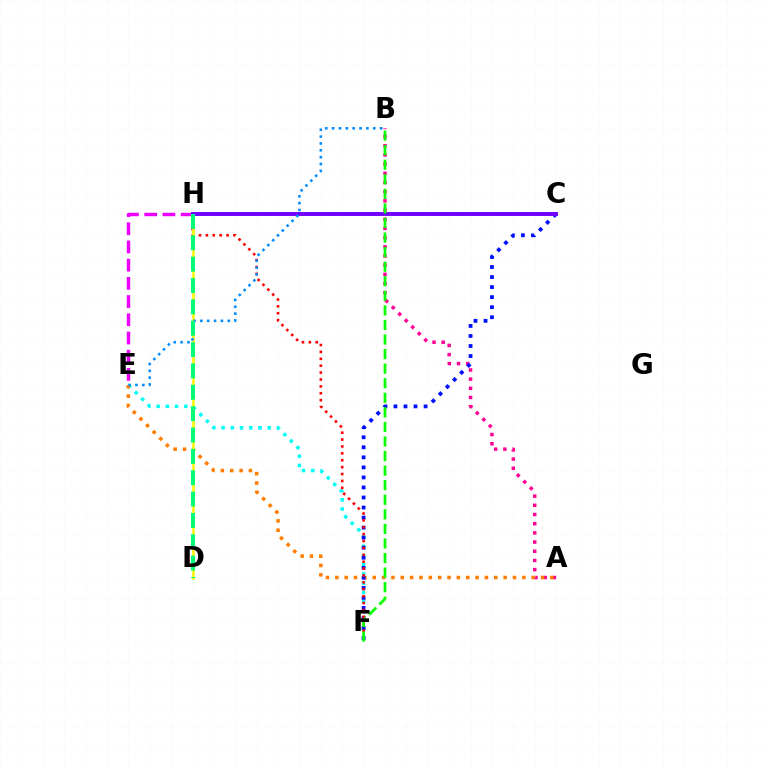{('A', 'B'): [{'color': '#ff0094', 'line_style': 'dotted', 'thickness': 2.5}], ('E', 'F'): [{'color': '#00fff6', 'line_style': 'dotted', 'thickness': 2.51}], ('C', 'H'): [{'color': '#84ff00', 'line_style': 'dashed', 'thickness': 1.87}, {'color': '#7200ff', 'line_style': 'solid', 'thickness': 2.84}], ('A', 'E'): [{'color': '#ff7c00', 'line_style': 'dotted', 'thickness': 2.54}], ('C', 'F'): [{'color': '#0010ff', 'line_style': 'dotted', 'thickness': 2.73}], ('E', 'H'): [{'color': '#ee00ff', 'line_style': 'dashed', 'thickness': 2.47}], ('F', 'H'): [{'color': '#ff0000', 'line_style': 'dotted', 'thickness': 1.87}], ('D', 'H'): [{'color': '#fcf500', 'line_style': 'solid', 'thickness': 1.8}, {'color': '#00ff74', 'line_style': 'dashed', 'thickness': 2.9}], ('B', 'E'): [{'color': '#008cff', 'line_style': 'dotted', 'thickness': 1.86}], ('B', 'F'): [{'color': '#08ff00', 'line_style': 'dashed', 'thickness': 1.98}]}